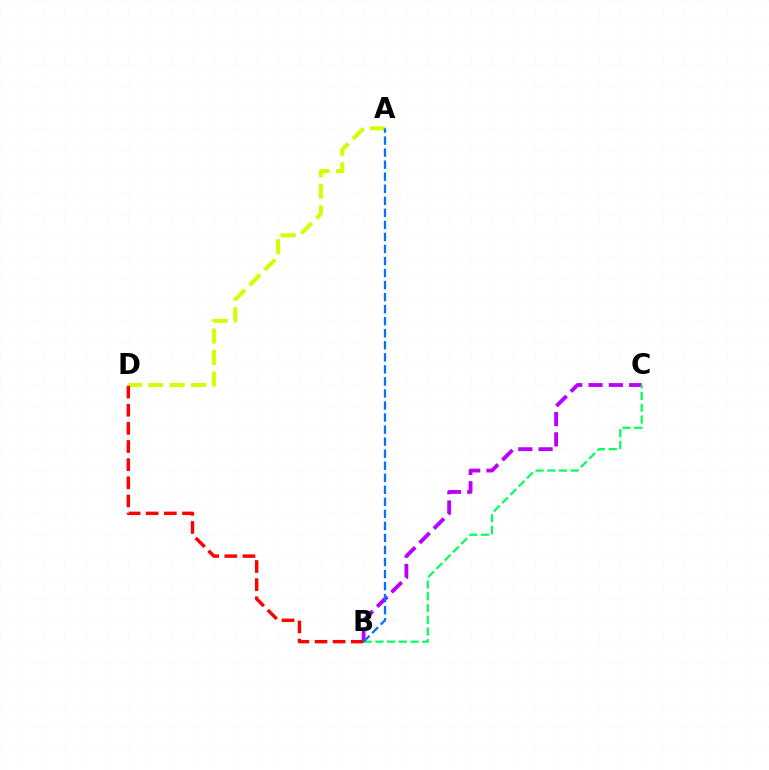{('B', 'C'): [{'color': '#b900ff', 'line_style': 'dashed', 'thickness': 2.76}, {'color': '#00ff5c', 'line_style': 'dashed', 'thickness': 1.59}], ('A', 'D'): [{'color': '#d1ff00', 'line_style': 'dashed', 'thickness': 2.91}], ('B', 'D'): [{'color': '#ff0000', 'line_style': 'dashed', 'thickness': 2.46}], ('A', 'B'): [{'color': '#0074ff', 'line_style': 'dashed', 'thickness': 1.64}]}